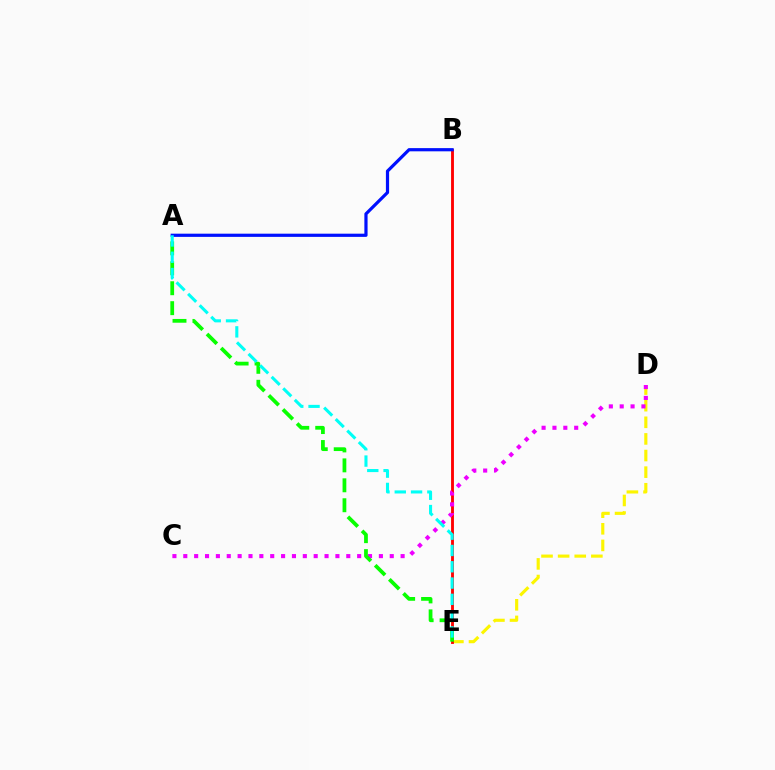{('D', 'E'): [{'color': '#fcf500', 'line_style': 'dashed', 'thickness': 2.26}], ('B', 'E'): [{'color': '#ff0000', 'line_style': 'solid', 'thickness': 2.06}], ('C', 'D'): [{'color': '#ee00ff', 'line_style': 'dotted', 'thickness': 2.95}], ('A', 'E'): [{'color': '#08ff00', 'line_style': 'dashed', 'thickness': 2.71}, {'color': '#00fff6', 'line_style': 'dashed', 'thickness': 2.21}], ('A', 'B'): [{'color': '#0010ff', 'line_style': 'solid', 'thickness': 2.3}]}